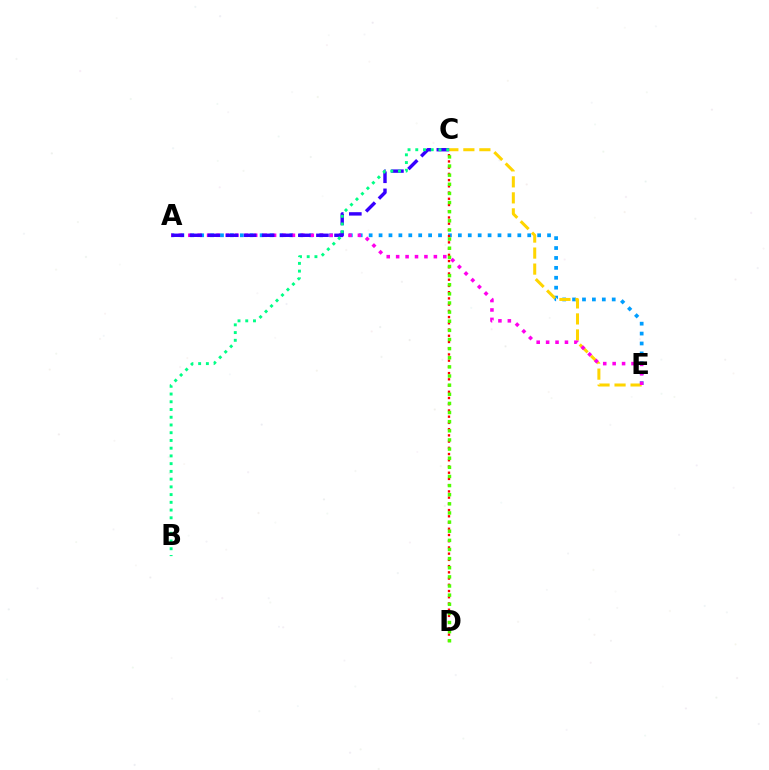{('A', 'E'): [{'color': '#009eff', 'line_style': 'dotted', 'thickness': 2.69}, {'color': '#ff00ed', 'line_style': 'dotted', 'thickness': 2.56}], ('C', 'E'): [{'color': '#ffd500', 'line_style': 'dashed', 'thickness': 2.18}], ('A', 'C'): [{'color': '#3700ff', 'line_style': 'dashed', 'thickness': 2.46}], ('C', 'D'): [{'color': '#ff0000', 'line_style': 'dotted', 'thickness': 1.69}, {'color': '#4fff00', 'line_style': 'dotted', 'thickness': 2.48}], ('B', 'C'): [{'color': '#00ff86', 'line_style': 'dotted', 'thickness': 2.1}]}